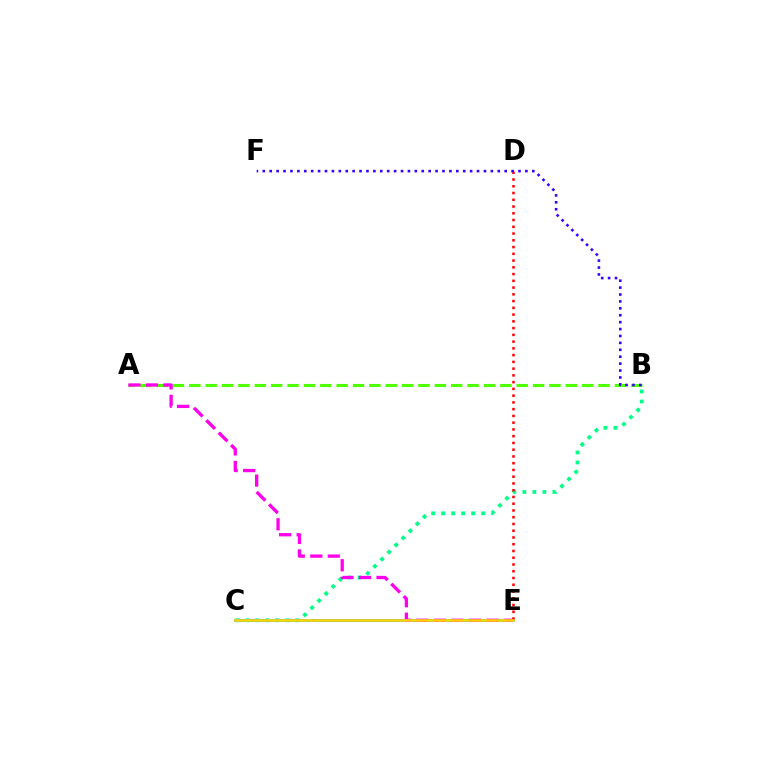{('B', 'C'): [{'color': '#00ff86', 'line_style': 'dotted', 'thickness': 2.72}], ('C', 'E'): [{'color': '#009eff', 'line_style': 'solid', 'thickness': 1.88}, {'color': '#ffd500', 'line_style': 'solid', 'thickness': 1.86}], ('A', 'B'): [{'color': '#4fff00', 'line_style': 'dashed', 'thickness': 2.22}], ('A', 'E'): [{'color': '#ff00ed', 'line_style': 'dashed', 'thickness': 2.38}], ('D', 'E'): [{'color': '#ff0000', 'line_style': 'dotted', 'thickness': 1.83}], ('B', 'F'): [{'color': '#3700ff', 'line_style': 'dotted', 'thickness': 1.88}]}